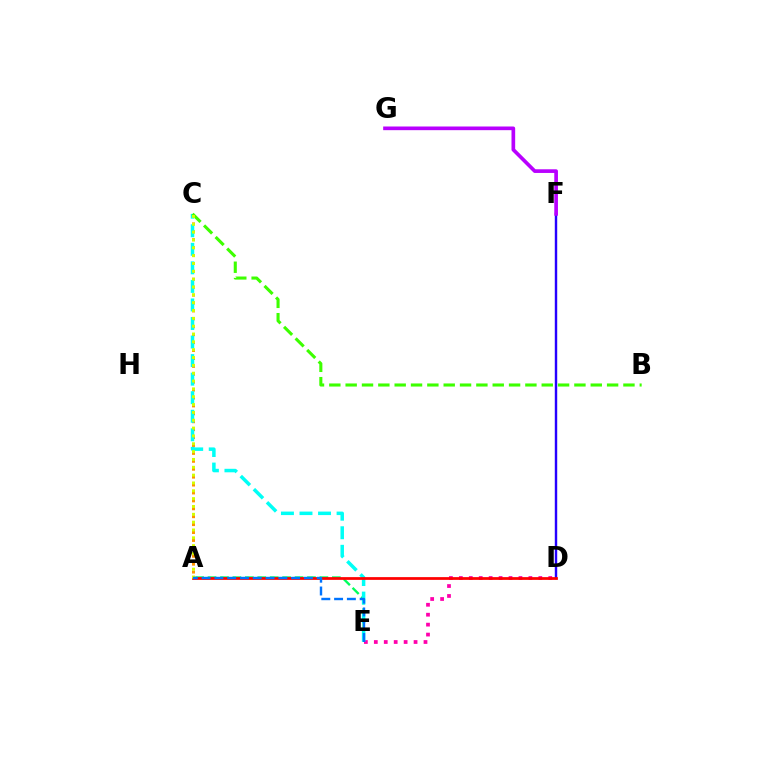{('A', 'C'): [{'color': '#ff9400', 'line_style': 'dotted', 'thickness': 2.15}, {'color': '#d1ff00', 'line_style': 'dotted', 'thickness': 2.13}], ('A', 'E'): [{'color': '#00ff5c', 'line_style': 'dashed', 'thickness': 1.69}, {'color': '#0074ff', 'line_style': 'dashed', 'thickness': 1.74}], ('D', 'E'): [{'color': '#ff00ac', 'line_style': 'dotted', 'thickness': 2.7}], ('D', 'F'): [{'color': '#2500ff', 'line_style': 'solid', 'thickness': 1.74}], ('C', 'E'): [{'color': '#00fff6', 'line_style': 'dashed', 'thickness': 2.52}], ('F', 'G'): [{'color': '#b900ff', 'line_style': 'solid', 'thickness': 2.64}], ('B', 'C'): [{'color': '#3dff00', 'line_style': 'dashed', 'thickness': 2.22}], ('A', 'D'): [{'color': '#ff0000', 'line_style': 'solid', 'thickness': 1.98}]}